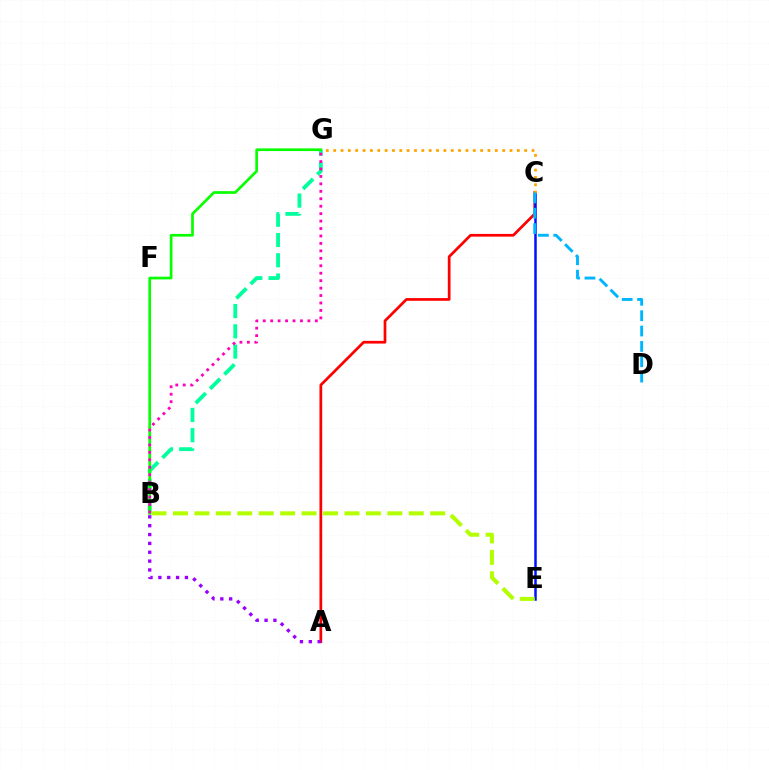{('A', 'C'): [{'color': '#ff0000', 'line_style': 'solid', 'thickness': 1.96}], ('C', 'E'): [{'color': '#0010ff', 'line_style': 'solid', 'thickness': 1.8}], ('B', 'G'): [{'color': '#00ff9d', 'line_style': 'dashed', 'thickness': 2.75}, {'color': '#08ff00', 'line_style': 'solid', 'thickness': 1.94}, {'color': '#ff00bd', 'line_style': 'dotted', 'thickness': 2.02}], ('C', 'G'): [{'color': '#ffa500', 'line_style': 'dotted', 'thickness': 2.0}], ('C', 'D'): [{'color': '#00b5ff', 'line_style': 'dashed', 'thickness': 2.09}], ('B', 'E'): [{'color': '#b3ff00', 'line_style': 'dashed', 'thickness': 2.91}], ('A', 'B'): [{'color': '#9b00ff', 'line_style': 'dotted', 'thickness': 2.4}]}